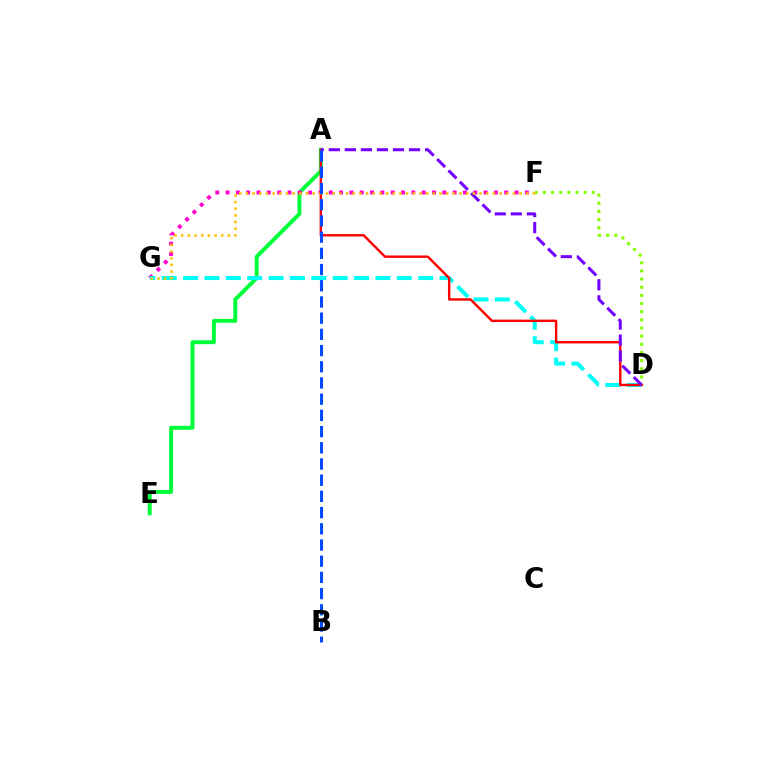{('A', 'E'): [{'color': '#00ff39', 'line_style': 'solid', 'thickness': 2.82}], ('F', 'G'): [{'color': '#ff00cf', 'line_style': 'dotted', 'thickness': 2.8}, {'color': '#ffbd00', 'line_style': 'dotted', 'thickness': 1.81}], ('D', 'F'): [{'color': '#84ff00', 'line_style': 'dotted', 'thickness': 2.22}], ('D', 'G'): [{'color': '#00fff6', 'line_style': 'dashed', 'thickness': 2.9}], ('A', 'D'): [{'color': '#ff0000', 'line_style': 'solid', 'thickness': 1.74}, {'color': '#7200ff', 'line_style': 'dashed', 'thickness': 2.18}], ('A', 'B'): [{'color': '#004bff', 'line_style': 'dashed', 'thickness': 2.2}]}